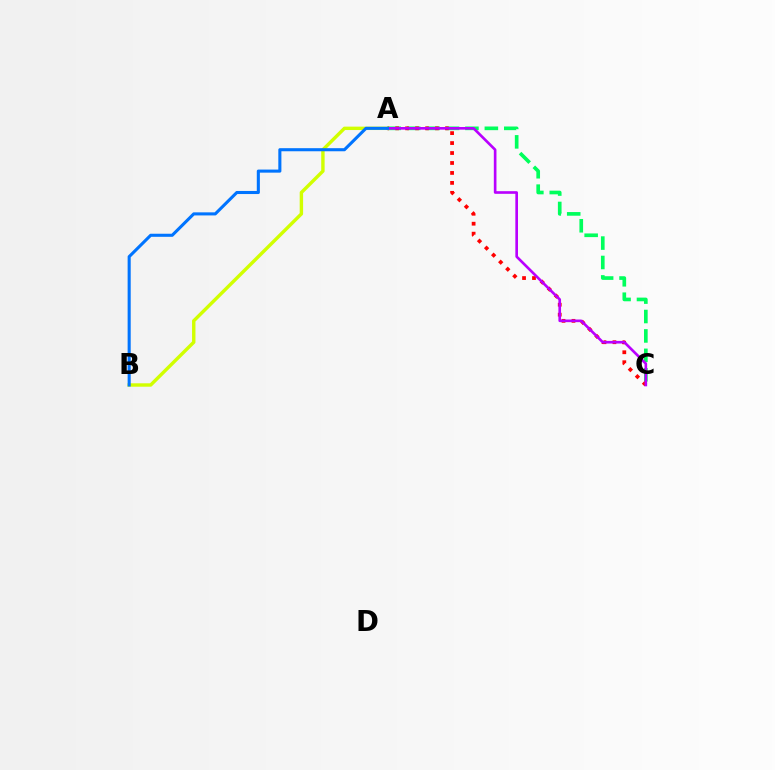{('A', 'C'): [{'color': '#00ff5c', 'line_style': 'dashed', 'thickness': 2.64}, {'color': '#ff0000', 'line_style': 'dotted', 'thickness': 2.7}, {'color': '#b900ff', 'line_style': 'solid', 'thickness': 1.9}], ('A', 'B'): [{'color': '#d1ff00', 'line_style': 'solid', 'thickness': 2.45}, {'color': '#0074ff', 'line_style': 'solid', 'thickness': 2.22}]}